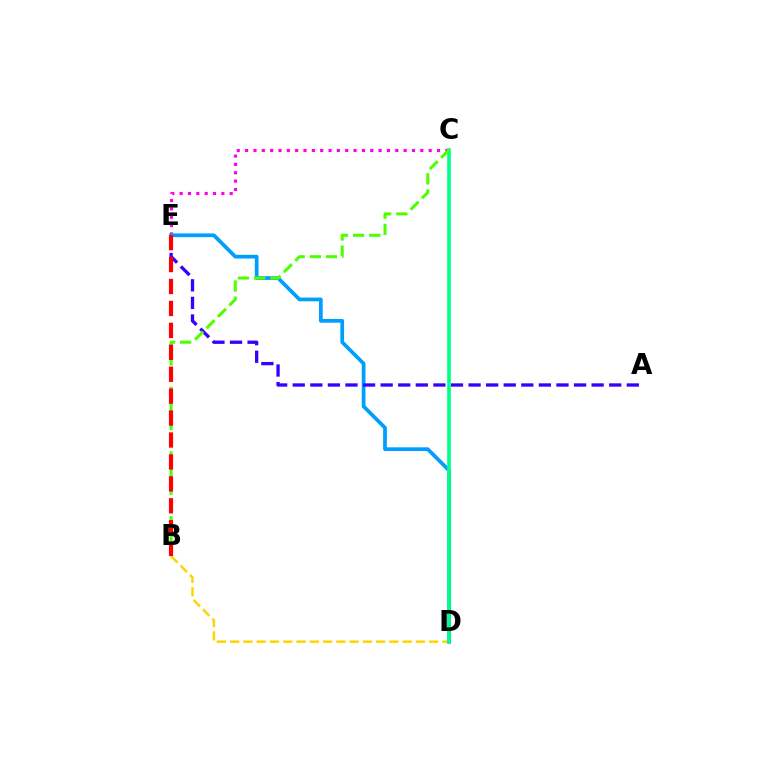{('B', 'D'): [{'color': '#ffd500', 'line_style': 'dashed', 'thickness': 1.8}], ('C', 'E'): [{'color': '#ff00ed', 'line_style': 'dotted', 'thickness': 2.27}], ('D', 'E'): [{'color': '#009eff', 'line_style': 'solid', 'thickness': 2.69}], ('A', 'E'): [{'color': '#3700ff', 'line_style': 'dashed', 'thickness': 2.39}], ('C', 'D'): [{'color': '#00ff86', 'line_style': 'solid', 'thickness': 2.6}], ('B', 'C'): [{'color': '#4fff00', 'line_style': 'dashed', 'thickness': 2.19}], ('B', 'E'): [{'color': '#ff0000', 'line_style': 'dashed', 'thickness': 2.98}]}